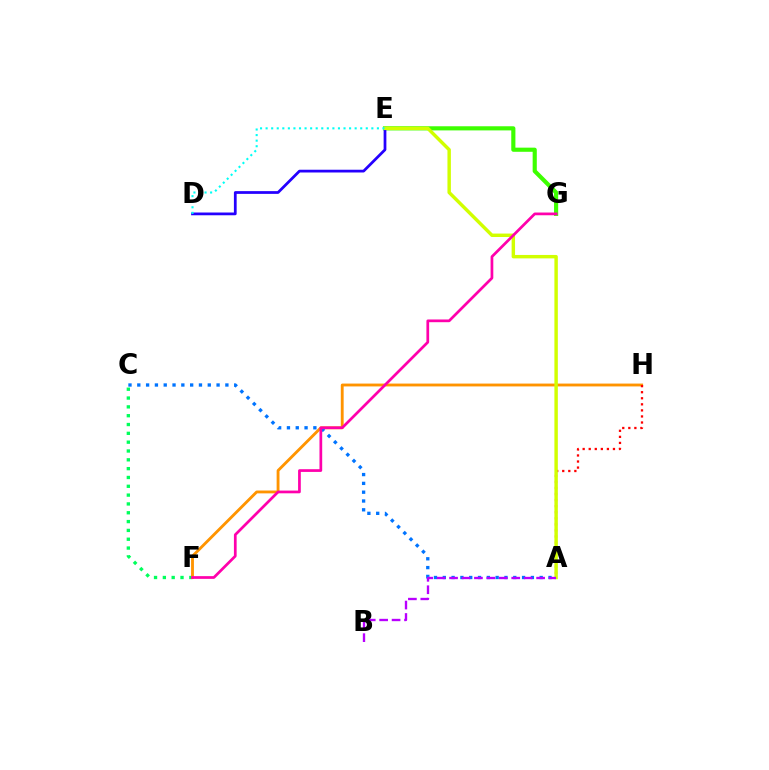{('C', 'F'): [{'color': '#00ff5c', 'line_style': 'dotted', 'thickness': 2.4}], ('E', 'G'): [{'color': '#3dff00', 'line_style': 'solid', 'thickness': 2.98}], ('F', 'H'): [{'color': '#ff9400', 'line_style': 'solid', 'thickness': 2.05}], ('A', 'H'): [{'color': '#ff0000', 'line_style': 'dotted', 'thickness': 1.65}], ('D', 'E'): [{'color': '#2500ff', 'line_style': 'solid', 'thickness': 1.98}, {'color': '#00fff6', 'line_style': 'dotted', 'thickness': 1.51}], ('A', 'C'): [{'color': '#0074ff', 'line_style': 'dotted', 'thickness': 2.39}], ('A', 'E'): [{'color': '#d1ff00', 'line_style': 'solid', 'thickness': 2.47}], ('F', 'G'): [{'color': '#ff00ac', 'line_style': 'solid', 'thickness': 1.96}], ('A', 'B'): [{'color': '#b900ff', 'line_style': 'dashed', 'thickness': 1.69}]}